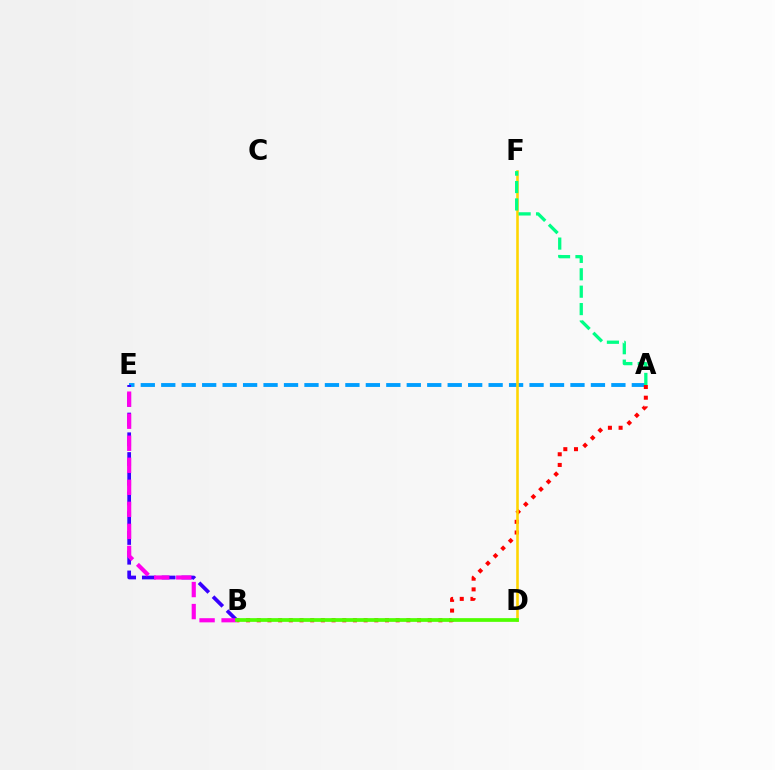{('A', 'E'): [{'color': '#009eff', 'line_style': 'dashed', 'thickness': 2.78}], ('B', 'E'): [{'color': '#3700ff', 'line_style': 'dashed', 'thickness': 2.68}, {'color': '#ff00ed', 'line_style': 'dashed', 'thickness': 2.99}], ('A', 'B'): [{'color': '#ff0000', 'line_style': 'dotted', 'thickness': 2.9}], ('D', 'F'): [{'color': '#ffd500', 'line_style': 'solid', 'thickness': 1.86}], ('A', 'F'): [{'color': '#00ff86', 'line_style': 'dashed', 'thickness': 2.36}], ('B', 'D'): [{'color': '#4fff00', 'line_style': 'solid', 'thickness': 2.68}]}